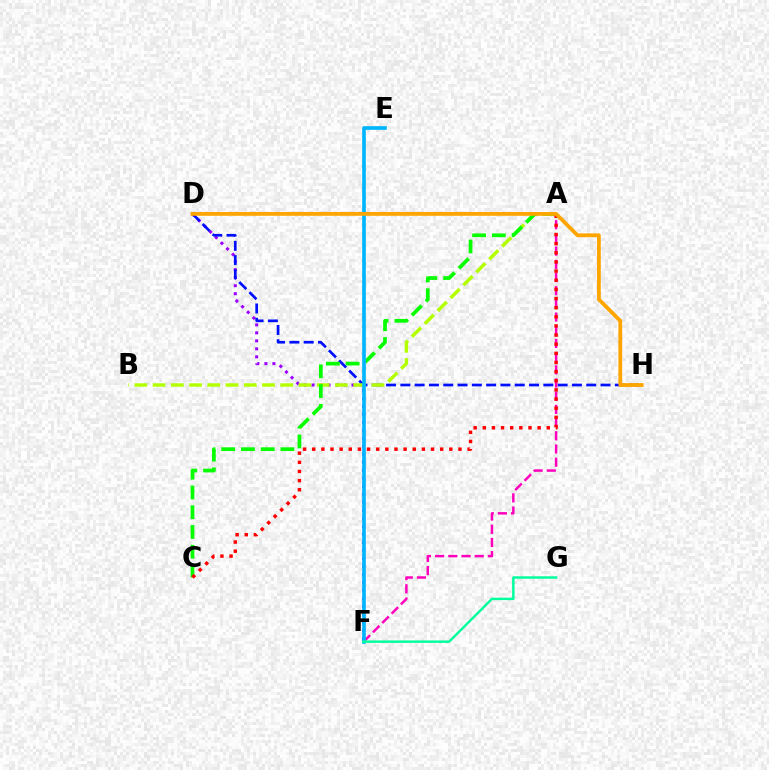{('D', 'F'): [{'color': '#9b00ff', 'line_style': 'dotted', 'thickness': 2.17}], ('D', 'H'): [{'color': '#0010ff', 'line_style': 'dashed', 'thickness': 1.94}, {'color': '#ffa500', 'line_style': 'solid', 'thickness': 2.74}], ('A', 'B'): [{'color': '#b3ff00', 'line_style': 'dashed', 'thickness': 2.48}], ('A', 'C'): [{'color': '#08ff00', 'line_style': 'dashed', 'thickness': 2.68}, {'color': '#ff0000', 'line_style': 'dotted', 'thickness': 2.48}], ('A', 'F'): [{'color': '#ff00bd', 'line_style': 'dashed', 'thickness': 1.79}], ('E', 'F'): [{'color': '#00b5ff', 'line_style': 'solid', 'thickness': 2.64}], ('F', 'G'): [{'color': '#00ff9d', 'line_style': 'solid', 'thickness': 1.76}]}